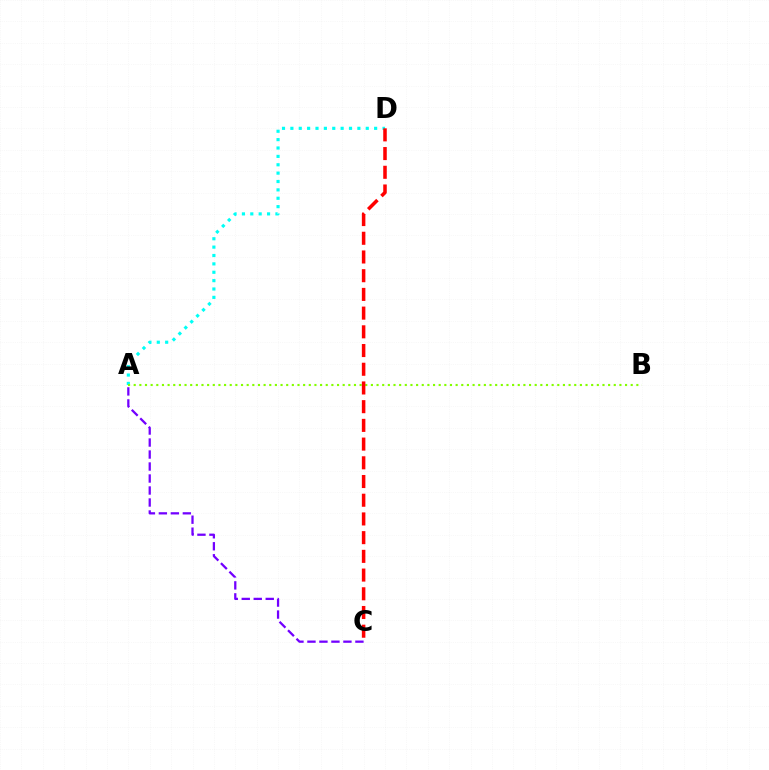{('A', 'D'): [{'color': '#00fff6', 'line_style': 'dotted', 'thickness': 2.28}], ('A', 'B'): [{'color': '#84ff00', 'line_style': 'dotted', 'thickness': 1.53}], ('A', 'C'): [{'color': '#7200ff', 'line_style': 'dashed', 'thickness': 1.63}], ('C', 'D'): [{'color': '#ff0000', 'line_style': 'dashed', 'thickness': 2.54}]}